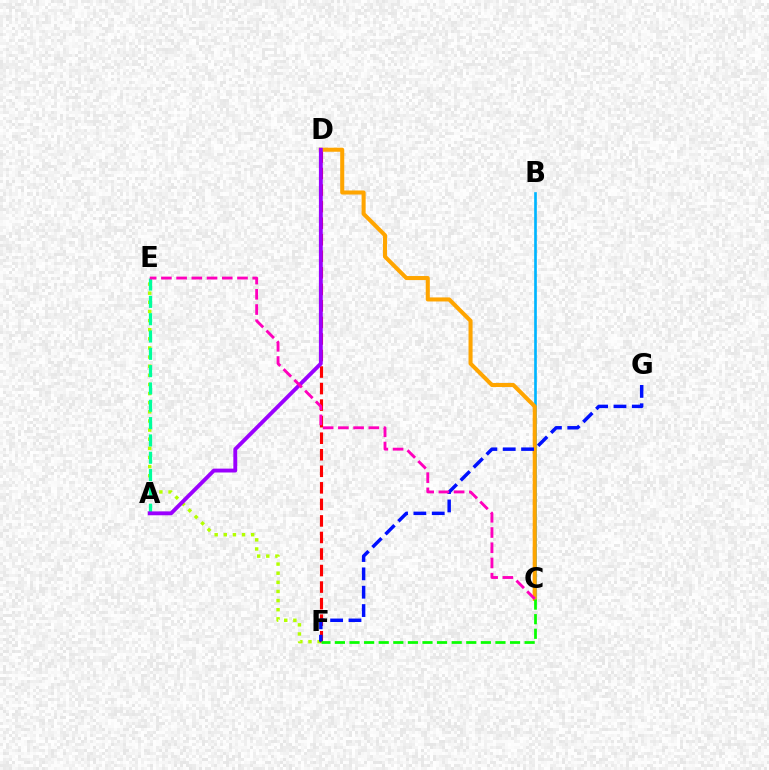{('B', 'C'): [{'color': '#00b5ff', 'line_style': 'solid', 'thickness': 1.92}], ('E', 'F'): [{'color': '#b3ff00', 'line_style': 'dotted', 'thickness': 2.48}], ('D', 'F'): [{'color': '#ff0000', 'line_style': 'dashed', 'thickness': 2.25}], ('C', 'D'): [{'color': '#ffa500', 'line_style': 'solid', 'thickness': 2.92}], ('A', 'E'): [{'color': '#00ff9d', 'line_style': 'dashed', 'thickness': 2.35}], ('A', 'D'): [{'color': '#9b00ff', 'line_style': 'solid', 'thickness': 2.79}], ('F', 'G'): [{'color': '#0010ff', 'line_style': 'dashed', 'thickness': 2.49}], ('C', 'F'): [{'color': '#08ff00', 'line_style': 'dashed', 'thickness': 1.98}], ('C', 'E'): [{'color': '#ff00bd', 'line_style': 'dashed', 'thickness': 2.07}]}